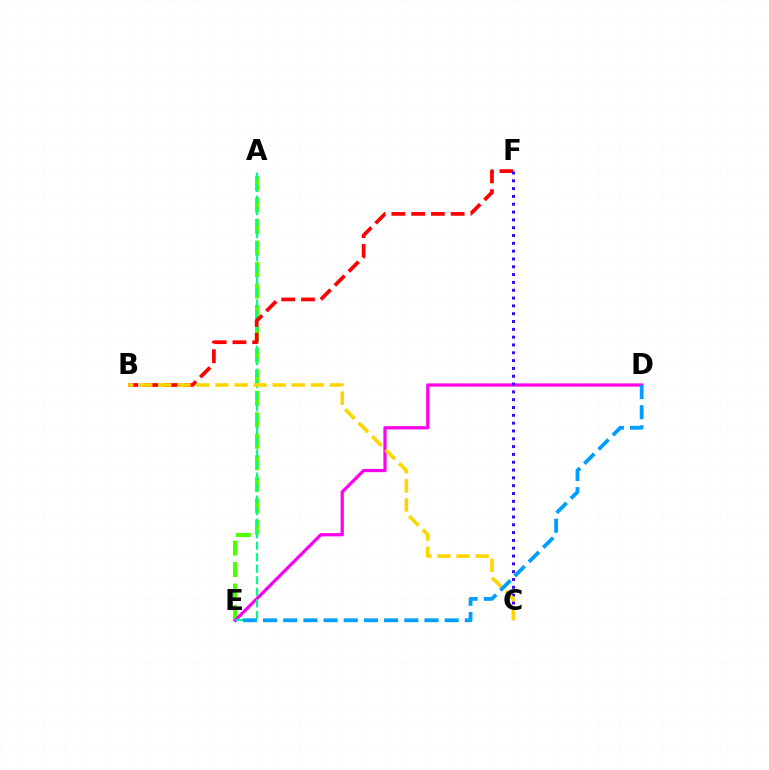{('A', 'E'): [{'color': '#4fff00', 'line_style': 'dashed', 'thickness': 2.92}, {'color': '#00ff86', 'line_style': 'dashed', 'thickness': 1.57}], ('D', 'E'): [{'color': '#ff00ed', 'line_style': 'solid', 'thickness': 2.33}, {'color': '#009eff', 'line_style': 'dashed', 'thickness': 2.74}], ('B', 'F'): [{'color': '#ff0000', 'line_style': 'dashed', 'thickness': 2.68}], ('C', 'F'): [{'color': '#3700ff', 'line_style': 'dotted', 'thickness': 2.12}], ('B', 'C'): [{'color': '#ffd500', 'line_style': 'dashed', 'thickness': 2.59}]}